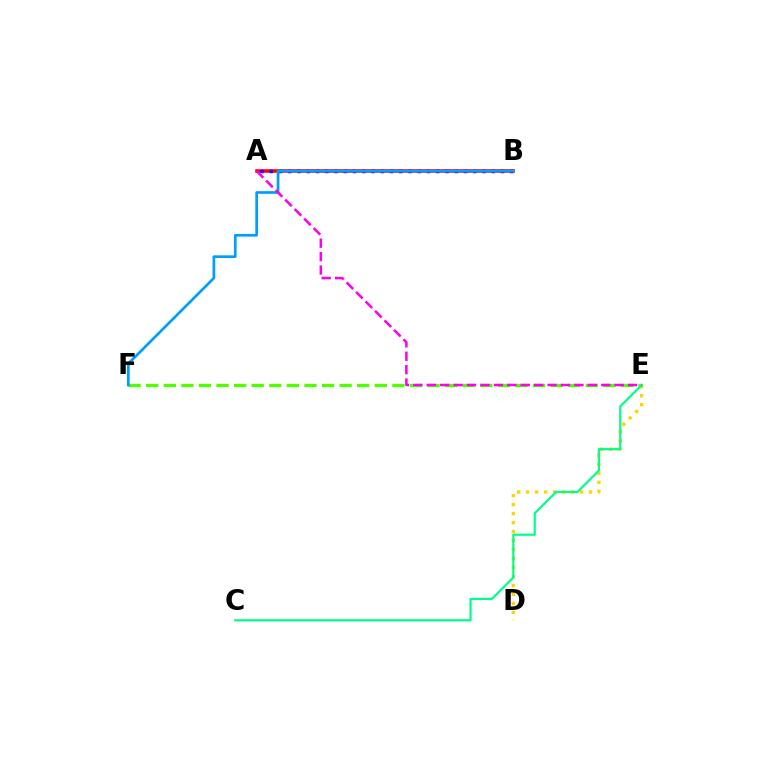{('D', 'E'): [{'color': '#ffd500', 'line_style': 'dotted', 'thickness': 2.44}], ('A', 'B'): [{'color': '#ff0000', 'line_style': 'solid', 'thickness': 2.56}, {'color': '#3700ff', 'line_style': 'dotted', 'thickness': 2.51}], ('E', 'F'): [{'color': '#4fff00', 'line_style': 'dashed', 'thickness': 2.39}], ('C', 'E'): [{'color': '#00ff86', 'line_style': 'solid', 'thickness': 1.58}], ('B', 'F'): [{'color': '#009eff', 'line_style': 'solid', 'thickness': 1.95}], ('A', 'E'): [{'color': '#ff00ed', 'line_style': 'dashed', 'thickness': 1.82}]}